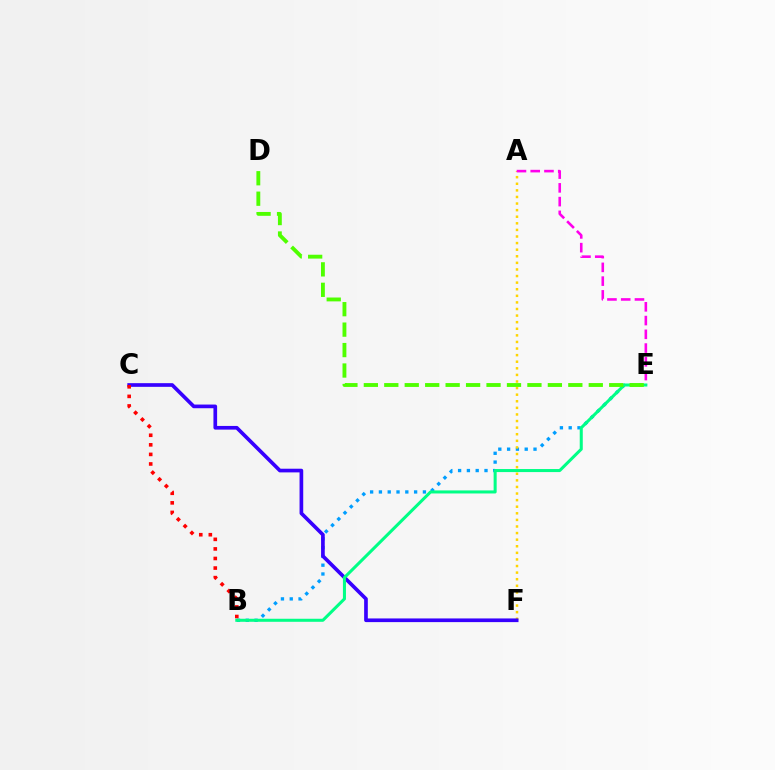{('B', 'E'): [{'color': '#009eff', 'line_style': 'dotted', 'thickness': 2.39}, {'color': '#00ff86', 'line_style': 'solid', 'thickness': 2.19}], ('A', 'F'): [{'color': '#ffd500', 'line_style': 'dotted', 'thickness': 1.79}], ('C', 'F'): [{'color': '#3700ff', 'line_style': 'solid', 'thickness': 2.65}], ('B', 'C'): [{'color': '#ff0000', 'line_style': 'dotted', 'thickness': 2.6}], ('A', 'E'): [{'color': '#ff00ed', 'line_style': 'dashed', 'thickness': 1.87}], ('D', 'E'): [{'color': '#4fff00', 'line_style': 'dashed', 'thickness': 2.78}]}